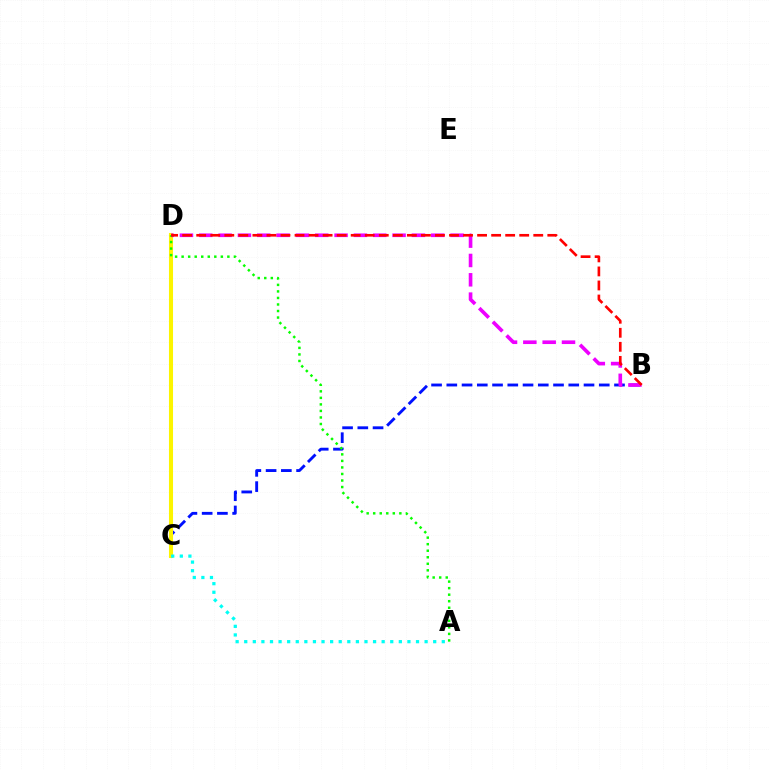{('B', 'C'): [{'color': '#0010ff', 'line_style': 'dashed', 'thickness': 2.07}], ('C', 'D'): [{'color': '#fcf500', 'line_style': 'solid', 'thickness': 2.92}], ('A', 'C'): [{'color': '#00fff6', 'line_style': 'dotted', 'thickness': 2.33}], ('B', 'D'): [{'color': '#ee00ff', 'line_style': 'dashed', 'thickness': 2.63}, {'color': '#ff0000', 'line_style': 'dashed', 'thickness': 1.91}], ('A', 'D'): [{'color': '#08ff00', 'line_style': 'dotted', 'thickness': 1.78}]}